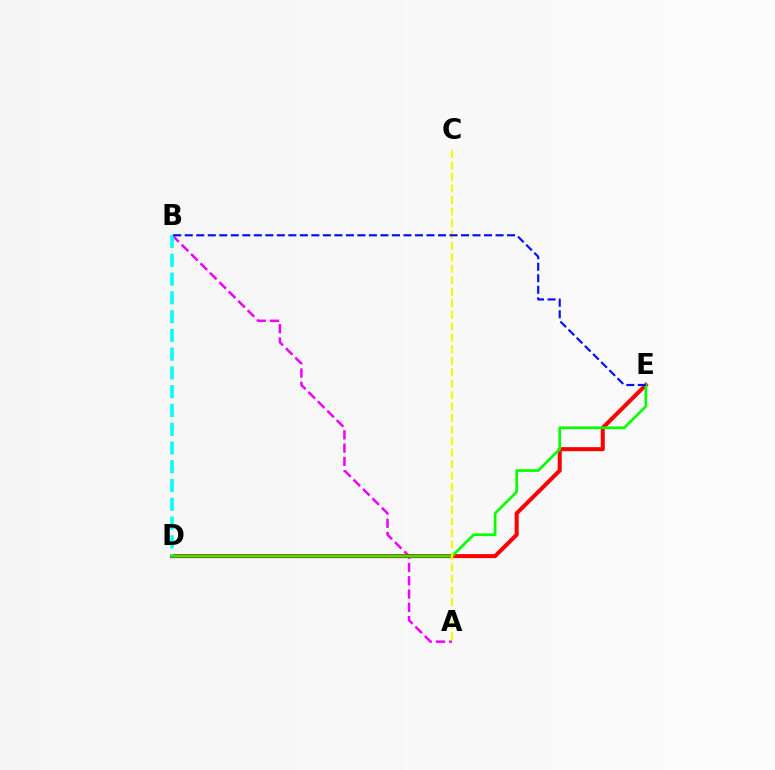{('A', 'B'): [{'color': '#ee00ff', 'line_style': 'dashed', 'thickness': 1.81}], ('D', 'E'): [{'color': '#ff0000', 'line_style': 'solid', 'thickness': 2.9}, {'color': '#08ff00', 'line_style': 'solid', 'thickness': 1.95}], ('B', 'D'): [{'color': '#00fff6', 'line_style': 'dashed', 'thickness': 2.55}], ('A', 'C'): [{'color': '#fcf500', 'line_style': 'dashed', 'thickness': 1.56}], ('B', 'E'): [{'color': '#0010ff', 'line_style': 'dashed', 'thickness': 1.56}]}